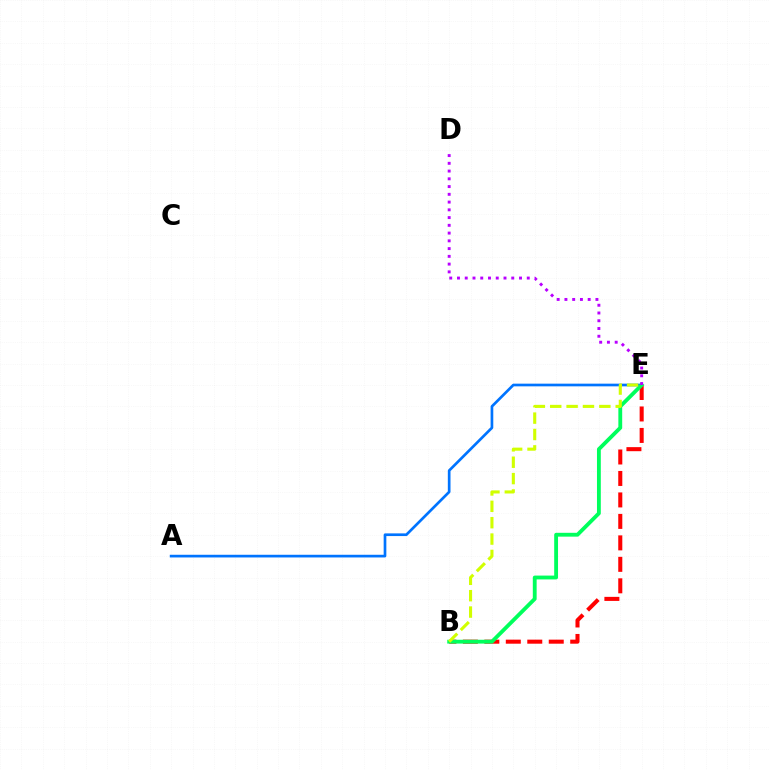{('A', 'E'): [{'color': '#0074ff', 'line_style': 'solid', 'thickness': 1.93}], ('B', 'E'): [{'color': '#ff0000', 'line_style': 'dashed', 'thickness': 2.92}, {'color': '#00ff5c', 'line_style': 'solid', 'thickness': 2.76}, {'color': '#d1ff00', 'line_style': 'dashed', 'thickness': 2.22}], ('D', 'E'): [{'color': '#b900ff', 'line_style': 'dotted', 'thickness': 2.11}]}